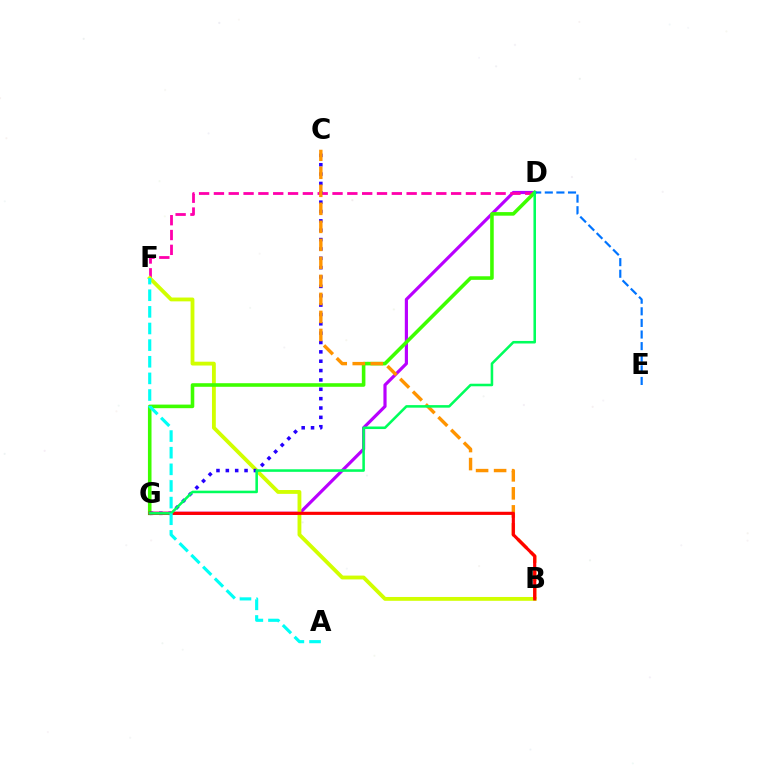{('D', 'G'): [{'color': '#b900ff', 'line_style': 'solid', 'thickness': 2.28}, {'color': '#3dff00', 'line_style': 'solid', 'thickness': 2.58}, {'color': '#00ff5c', 'line_style': 'solid', 'thickness': 1.84}], ('D', 'F'): [{'color': '#ff00ac', 'line_style': 'dashed', 'thickness': 2.01}], ('B', 'F'): [{'color': '#d1ff00', 'line_style': 'solid', 'thickness': 2.76}], ('C', 'G'): [{'color': '#2500ff', 'line_style': 'dotted', 'thickness': 2.54}], ('D', 'E'): [{'color': '#0074ff', 'line_style': 'dashed', 'thickness': 1.58}], ('B', 'C'): [{'color': '#ff9400', 'line_style': 'dashed', 'thickness': 2.45}], ('B', 'G'): [{'color': '#ff0000', 'line_style': 'solid', 'thickness': 2.26}], ('A', 'F'): [{'color': '#00fff6', 'line_style': 'dashed', 'thickness': 2.26}]}